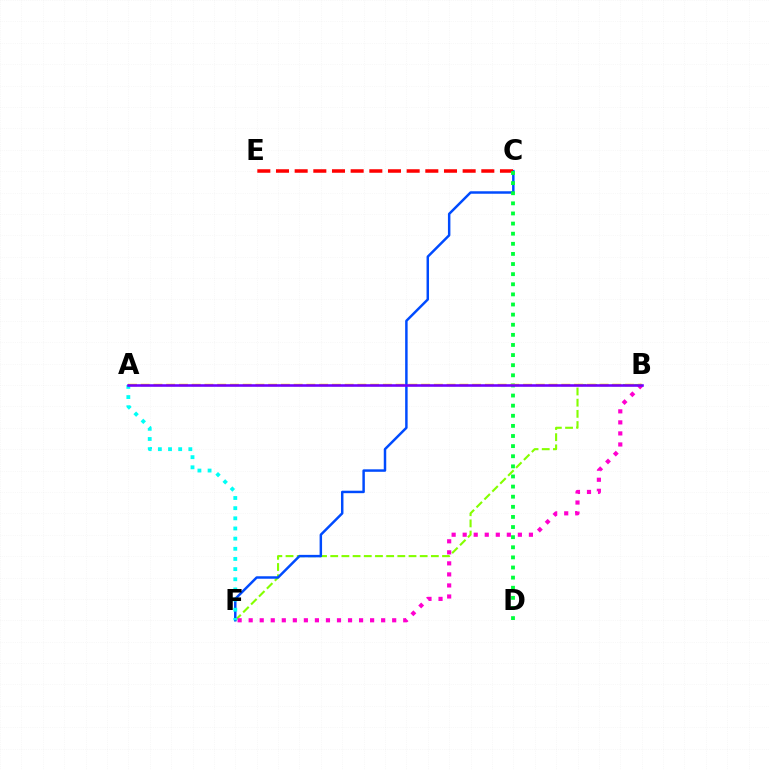{('B', 'F'): [{'color': '#84ff00', 'line_style': 'dashed', 'thickness': 1.52}, {'color': '#ff00cf', 'line_style': 'dotted', 'thickness': 3.0}], ('C', 'F'): [{'color': '#004bff', 'line_style': 'solid', 'thickness': 1.78}], ('C', 'E'): [{'color': '#ff0000', 'line_style': 'dashed', 'thickness': 2.54}], ('C', 'D'): [{'color': '#00ff39', 'line_style': 'dotted', 'thickness': 2.75}], ('A', 'B'): [{'color': '#ffbd00', 'line_style': 'dashed', 'thickness': 1.73}, {'color': '#7200ff', 'line_style': 'solid', 'thickness': 1.86}], ('A', 'F'): [{'color': '#00fff6', 'line_style': 'dotted', 'thickness': 2.76}]}